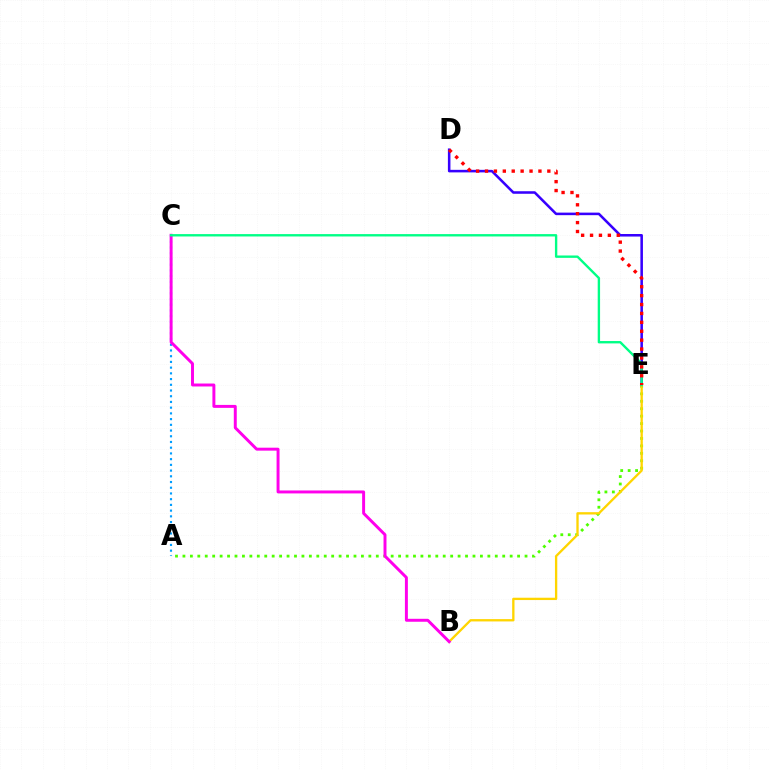{('A', 'C'): [{'color': '#009eff', 'line_style': 'dotted', 'thickness': 1.55}], ('A', 'E'): [{'color': '#4fff00', 'line_style': 'dotted', 'thickness': 2.02}], ('D', 'E'): [{'color': '#3700ff', 'line_style': 'solid', 'thickness': 1.83}, {'color': '#ff0000', 'line_style': 'dotted', 'thickness': 2.42}], ('B', 'E'): [{'color': '#ffd500', 'line_style': 'solid', 'thickness': 1.67}], ('B', 'C'): [{'color': '#ff00ed', 'line_style': 'solid', 'thickness': 2.13}], ('C', 'E'): [{'color': '#00ff86', 'line_style': 'solid', 'thickness': 1.71}]}